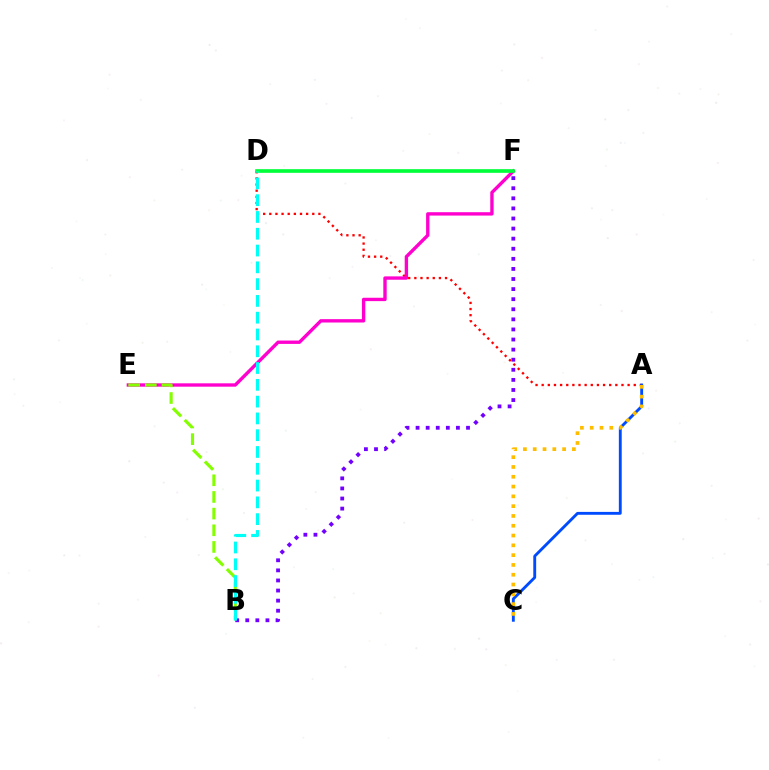{('A', 'D'): [{'color': '#ff0000', 'line_style': 'dotted', 'thickness': 1.67}], ('A', 'C'): [{'color': '#004bff', 'line_style': 'solid', 'thickness': 2.06}, {'color': '#ffbd00', 'line_style': 'dotted', 'thickness': 2.66}], ('E', 'F'): [{'color': '#ff00cf', 'line_style': 'solid', 'thickness': 2.42}], ('B', 'F'): [{'color': '#7200ff', 'line_style': 'dotted', 'thickness': 2.74}], ('D', 'F'): [{'color': '#00ff39', 'line_style': 'solid', 'thickness': 2.64}], ('B', 'E'): [{'color': '#84ff00', 'line_style': 'dashed', 'thickness': 2.26}], ('B', 'D'): [{'color': '#00fff6', 'line_style': 'dashed', 'thickness': 2.28}]}